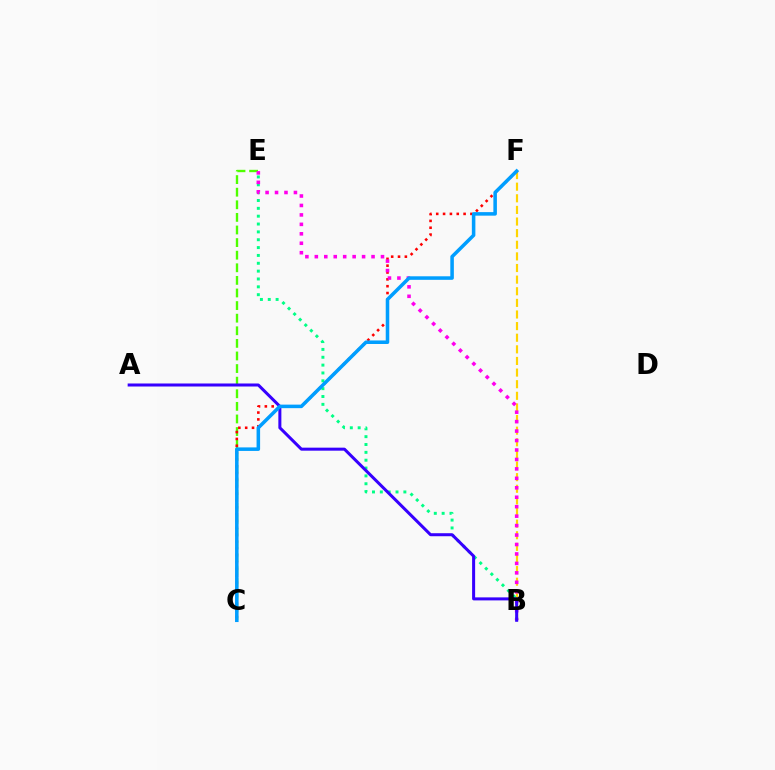{('B', 'F'): [{'color': '#ffd500', 'line_style': 'dashed', 'thickness': 1.58}], ('B', 'E'): [{'color': '#00ff86', 'line_style': 'dotted', 'thickness': 2.13}, {'color': '#ff00ed', 'line_style': 'dotted', 'thickness': 2.57}], ('C', 'E'): [{'color': '#4fff00', 'line_style': 'dashed', 'thickness': 1.71}], ('C', 'F'): [{'color': '#ff0000', 'line_style': 'dotted', 'thickness': 1.86}, {'color': '#009eff', 'line_style': 'solid', 'thickness': 2.55}], ('A', 'B'): [{'color': '#3700ff', 'line_style': 'solid', 'thickness': 2.17}]}